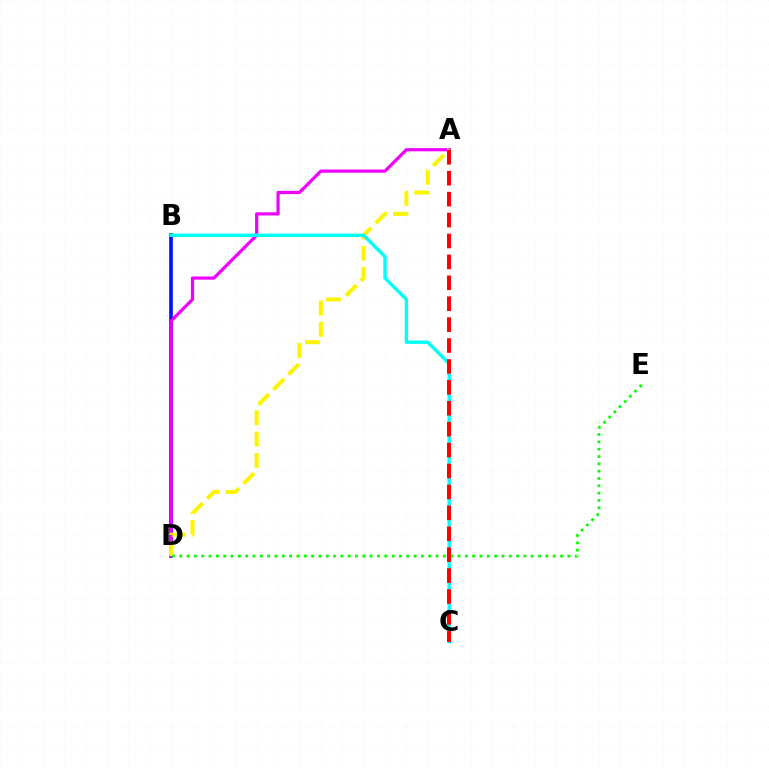{('B', 'D'): [{'color': '#0010ff', 'line_style': 'solid', 'thickness': 2.61}], ('A', 'D'): [{'color': '#ee00ff', 'line_style': 'solid', 'thickness': 2.3}, {'color': '#fcf500', 'line_style': 'dashed', 'thickness': 2.89}], ('D', 'E'): [{'color': '#08ff00', 'line_style': 'dotted', 'thickness': 1.99}], ('B', 'C'): [{'color': '#00fff6', 'line_style': 'solid', 'thickness': 2.44}], ('A', 'C'): [{'color': '#ff0000', 'line_style': 'dashed', 'thickness': 2.84}]}